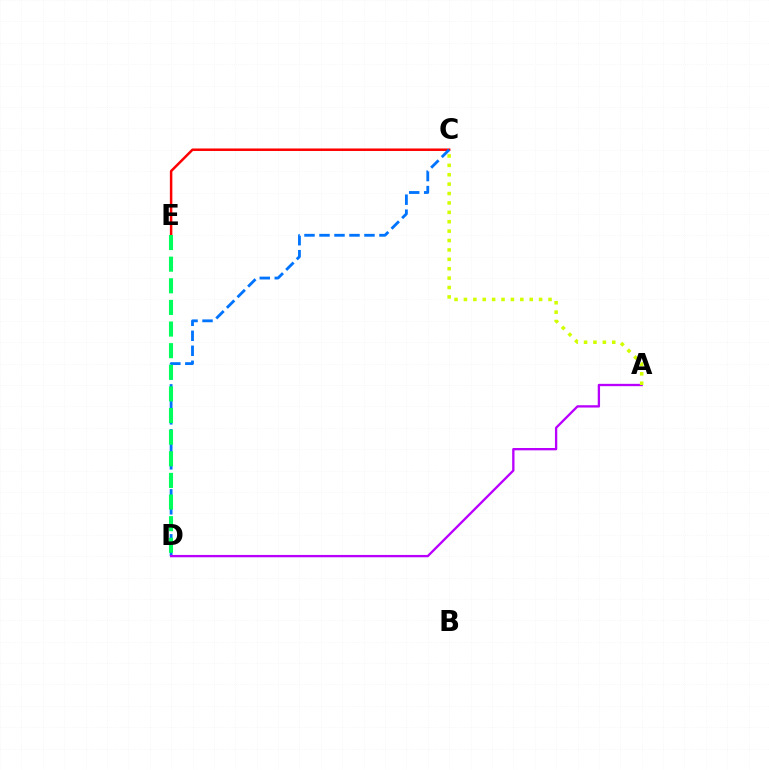{('C', 'E'): [{'color': '#ff0000', 'line_style': 'solid', 'thickness': 1.8}], ('C', 'D'): [{'color': '#0074ff', 'line_style': 'dashed', 'thickness': 2.04}], ('D', 'E'): [{'color': '#00ff5c', 'line_style': 'dashed', 'thickness': 2.94}], ('A', 'D'): [{'color': '#b900ff', 'line_style': 'solid', 'thickness': 1.67}], ('A', 'C'): [{'color': '#d1ff00', 'line_style': 'dotted', 'thickness': 2.55}]}